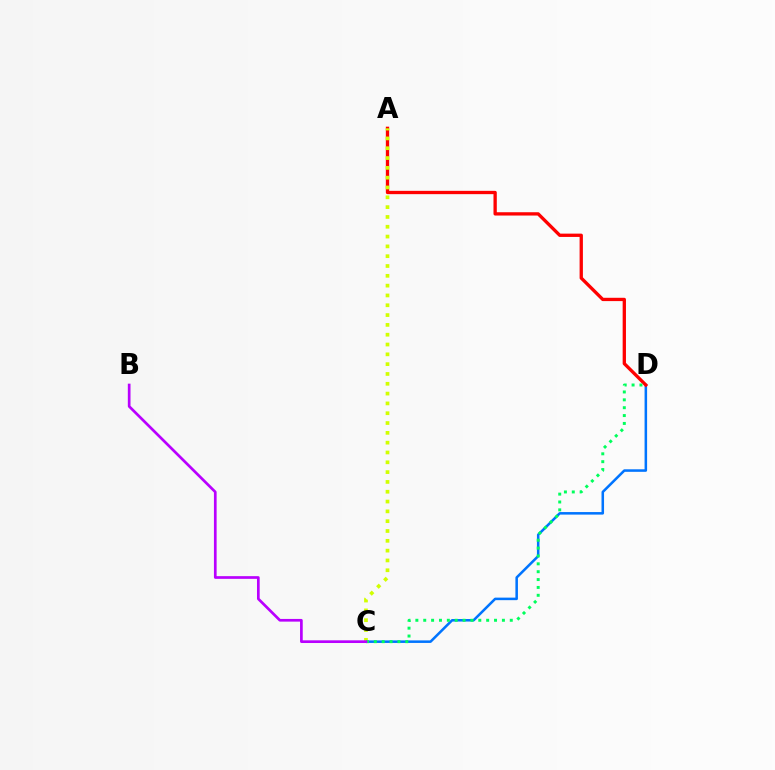{('C', 'D'): [{'color': '#0074ff', 'line_style': 'solid', 'thickness': 1.83}, {'color': '#00ff5c', 'line_style': 'dotted', 'thickness': 2.14}], ('A', 'D'): [{'color': '#ff0000', 'line_style': 'solid', 'thickness': 2.38}], ('A', 'C'): [{'color': '#d1ff00', 'line_style': 'dotted', 'thickness': 2.67}], ('B', 'C'): [{'color': '#b900ff', 'line_style': 'solid', 'thickness': 1.94}]}